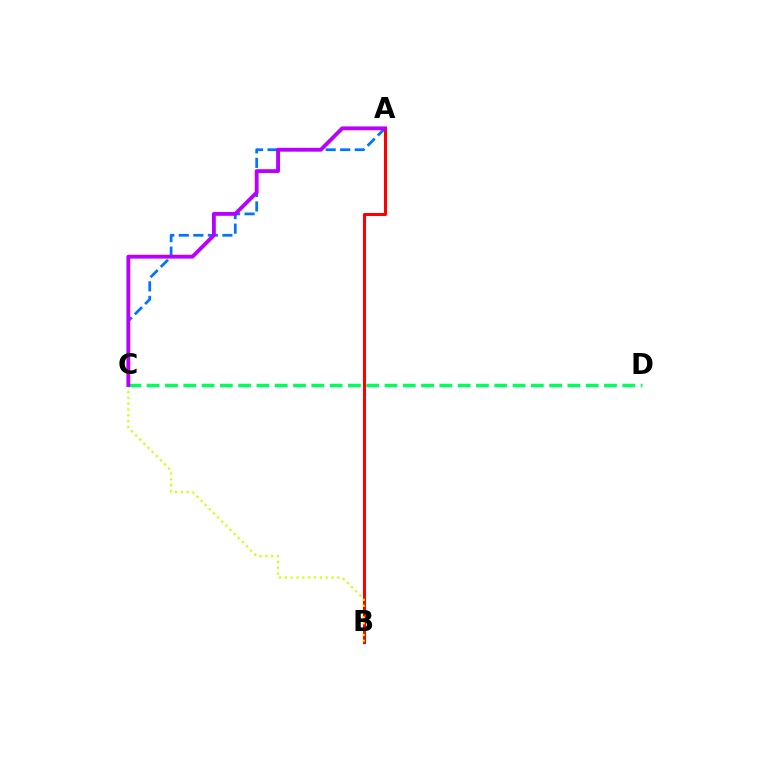{('C', 'D'): [{'color': '#00ff5c', 'line_style': 'dashed', 'thickness': 2.49}], ('A', 'C'): [{'color': '#0074ff', 'line_style': 'dashed', 'thickness': 1.97}, {'color': '#b900ff', 'line_style': 'solid', 'thickness': 2.77}], ('A', 'B'): [{'color': '#ff0000', 'line_style': 'solid', 'thickness': 2.19}], ('B', 'C'): [{'color': '#d1ff00', 'line_style': 'dotted', 'thickness': 1.59}]}